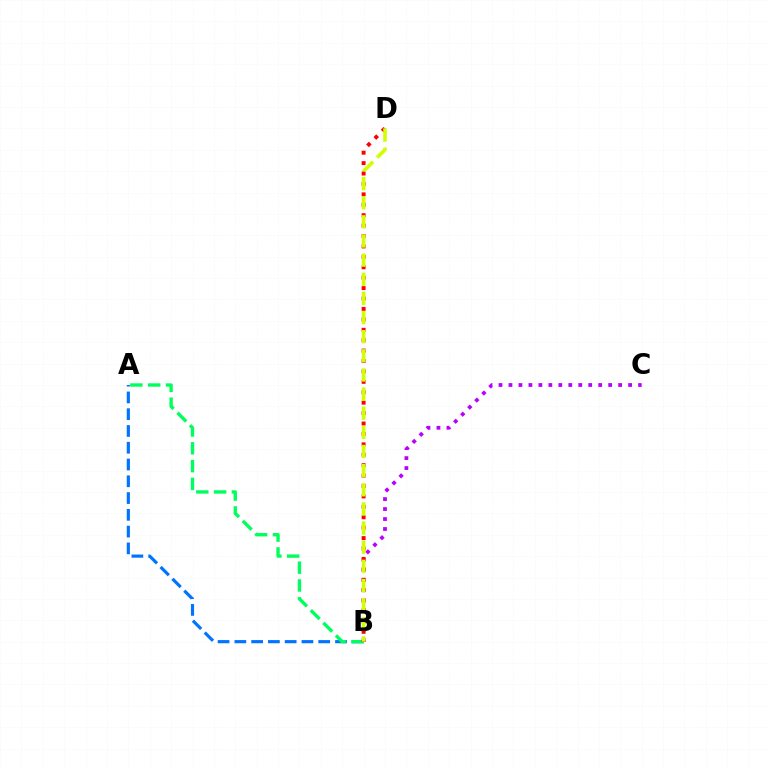{('A', 'B'): [{'color': '#0074ff', 'line_style': 'dashed', 'thickness': 2.28}, {'color': '#00ff5c', 'line_style': 'dashed', 'thickness': 2.42}], ('B', 'C'): [{'color': '#b900ff', 'line_style': 'dotted', 'thickness': 2.71}], ('B', 'D'): [{'color': '#ff0000', 'line_style': 'dotted', 'thickness': 2.83}, {'color': '#d1ff00', 'line_style': 'dashed', 'thickness': 2.6}]}